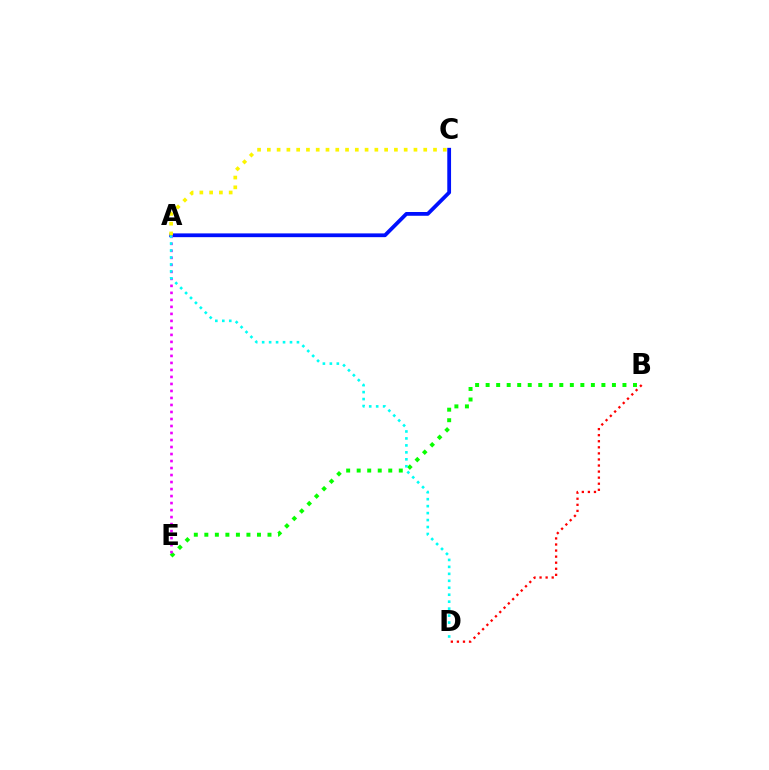{('A', 'C'): [{'color': '#0010ff', 'line_style': 'solid', 'thickness': 2.72}, {'color': '#fcf500', 'line_style': 'dotted', 'thickness': 2.66}], ('B', 'E'): [{'color': '#08ff00', 'line_style': 'dotted', 'thickness': 2.86}], ('A', 'E'): [{'color': '#ee00ff', 'line_style': 'dotted', 'thickness': 1.9}], ('A', 'D'): [{'color': '#00fff6', 'line_style': 'dotted', 'thickness': 1.89}], ('B', 'D'): [{'color': '#ff0000', 'line_style': 'dotted', 'thickness': 1.65}]}